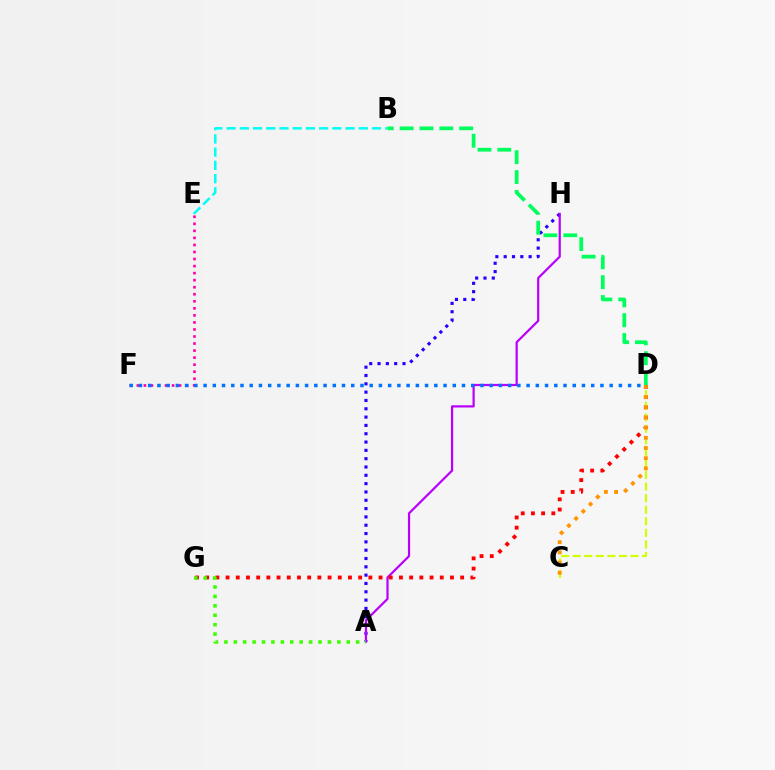{('A', 'H'): [{'color': '#2500ff', 'line_style': 'dotted', 'thickness': 2.26}, {'color': '#b900ff', 'line_style': 'solid', 'thickness': 1.59}], ('D', 'G'): [{'color': '#ff0000', 'line_style': 'dotted', 'thickness': 2.77}], ('C', 'D'): [{'color': '#d1ff00', 'line_style': 'dashed', 'thickness': 1.57}, {'color': '#ff9400', 'line_style': 'dotted', 'thickness': 2.77}], ('A', 'G'): [{'color': '#3dff00', 'line_style': 'dotted', 'thickness': 2.56}], ('E', 'F'): [{'color': '#ff00ac', 'line_style': 'dotted', 'thickness': 1.91}], ('B', 'E'): [{'color': '#00fff6', 'line_style': 'dashed', 'thickness': 1.8}], ('B', 'D'): [{'color': '#00ff5c', 'line_style': 'dashed', 'thickness': 2.7}], ('D', 'F'): [{'color': '#0074ff', 'line_style': 'dotted', 'thickness': 2.51}]}